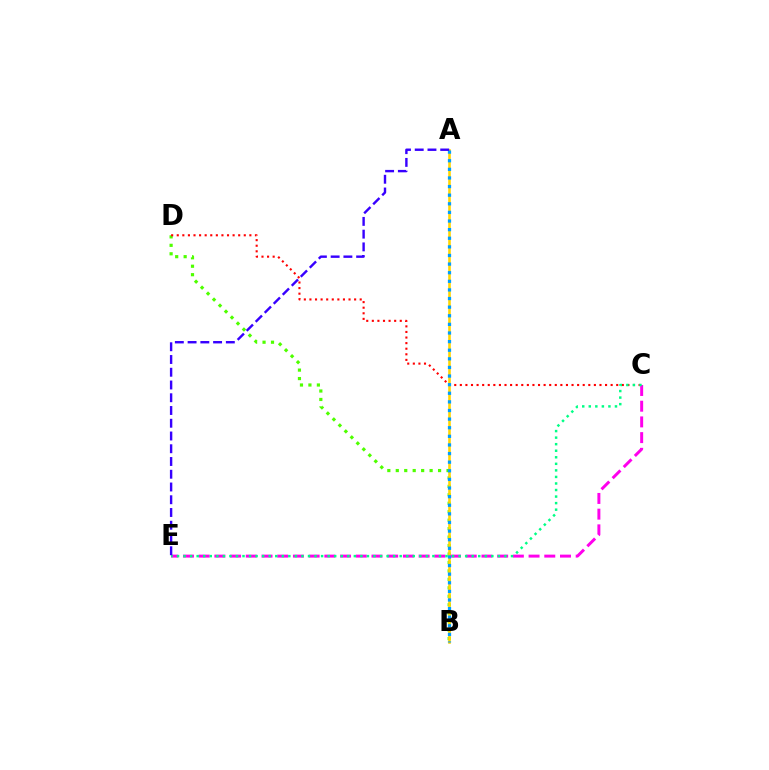{('B', 'D'): [{'color': '#4fff00', 'line_style': 'dotted', 'thickness': 2.3}], ('C', 'D'): [{'color': '#ff0000', 'line_style': 'dotted', 'thickness': 1.52}], ('C', 'E'): [{'color': '#ff00ed', 'line_style': 'dashed', 'thickness': 2.13}, {'color': '#00ff86', 'line_style': 'dotted', 'thickness': 1.78}], ('A', 'B'): [{'color': '#ffd500', 'line_style': 'solid', 'thickness': 1.87}, {'color': '#009eff', 'line_style': 'dotted', 'thickness': 2.34}], ('A', 'E'): [{'color': '#3700ff', 'line_style': 'dashed', 'thickness': 1.73}]}